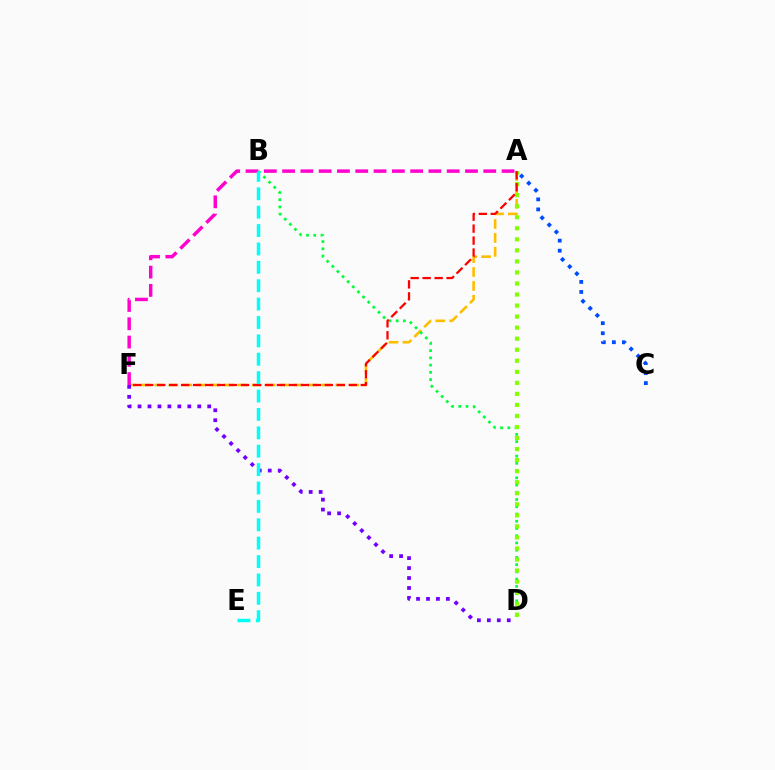{('A', 'F'): [{'color': '#ffbd00', 'line_style': 'dashed', 'thickness': 1.89}, {'color': '#ff0000', 'line_style': 'dashed', 'thickness': 1.63}, {'color': '#ff00cf', 'line_style': 'dashed', 'thickness': 2.48}], ('B', 'D'): [{'color': '#00ff39', 'line_style': 'dotted', 'thickness': 1.97}], ('D', 'F'): [{'color': '#7200ff', 'line_style': 'dotted', 'thickness': 2.7}], ('A', 'D'): [{'color': '#84ff00', 'line_style': 'dotted', 'thickness': 3.0}], ('A', 'C'): [{'color': '#004bff', 'line_style': 'dotted', 'thickness': 2.73}], ('B', 'E'): [{'color': '#00fff6', 'line_style': 'dashed', 'thickness': 2.5}]}